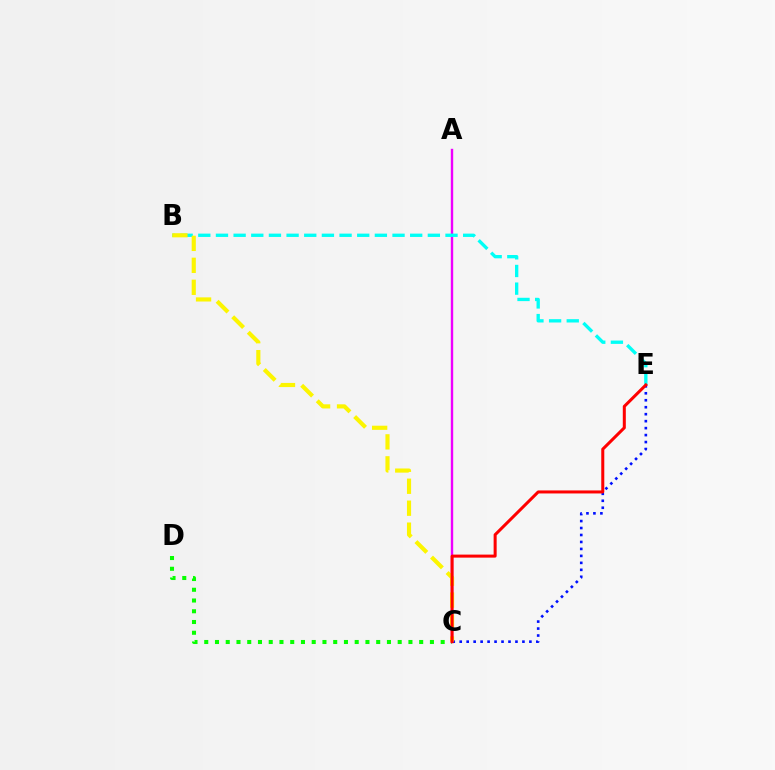{('A', 'C'): [{'color': '#ee00ff', 'line_style': 'solid', 'thickness': 1.73}], ('C', 'E'): [{'color': '#0010ff', 'line_style': 'dotted', 'thickness': 1.89}, {'color': '#ff0000', 'line_style': 'solid', 'thickness': 2.18}], ('C', 'D'): [{'color': '#08ff00', 'line_style': 'dotted', 'thickness': 2.92}], ('B', 'E'): [{'color': '#00fff6', 'line_style': 'dashed', 'thickness': 2.4}], ('B', 'C'): [{'color': '#fcf500', 'line_style': 'dashed', 'thickness': 2.98}]}